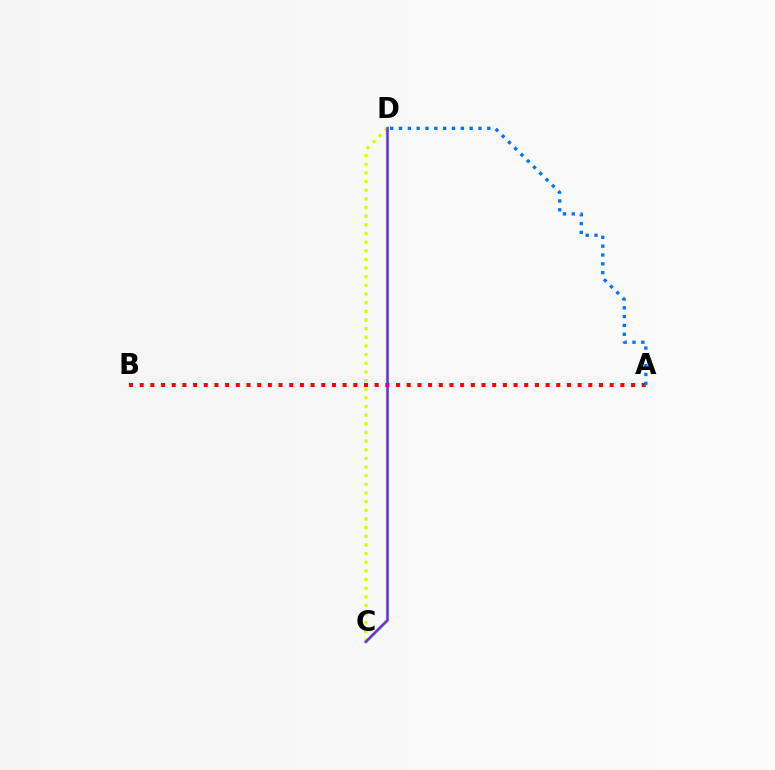{('C', 'D'): [{'color': '#d1ff00', 'line_style': 'dotted', 'thickness': 2.35}, {'color': '#00ff5c', 'line_style': 'solid', 'thickness': 2.34}, {'color': '#b900ff', 'line_style': 'solid', 'thickness': 1.52}], ('A', 'B'): [{'color': '#ff0000', 'line_style': 'dotted', 'thickness': 2.9}], ('A', 'D'): [{'color': '#0074ff', 'line_style': 'dotted', 'thickness': 2.4}]}